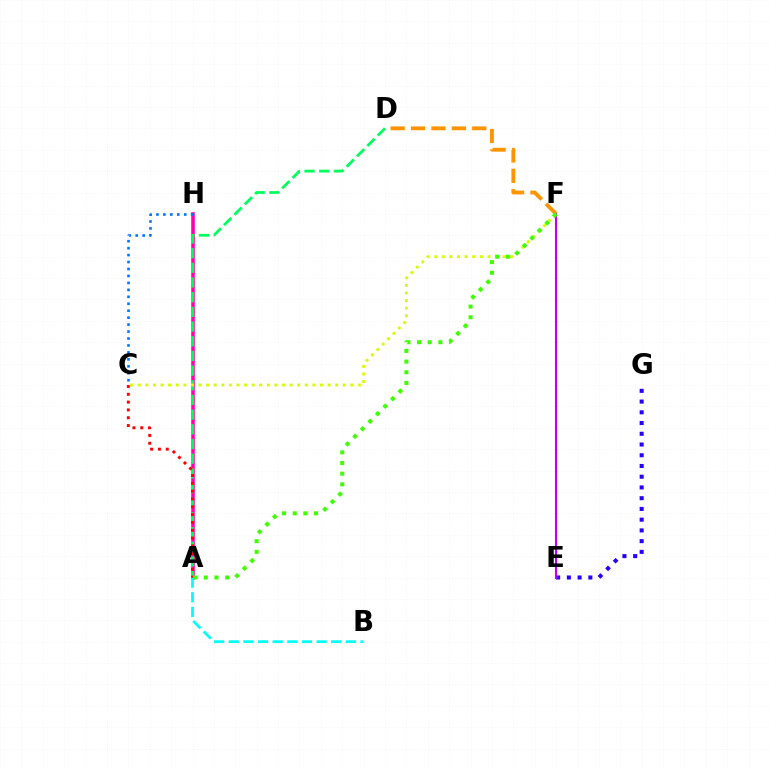{('A', 'H'): [{'color': '#ff00ac', 'line_style': 'solid', 'thickness': 2.56}], ('A', 'B'): [{'color': '#00fff6', 'line_style': 'dashed', 'thickness': 1.99}], ('A', 'D'): [{'color': '#00ff5c', 'line_style': 'dashed', 'thickness': 1.99}], ('C', 'H'): [{'color': '#0074ff', 'line_style': 'dotted', 'thickness': 1.89}], ('E', 'G'): [{'color': '#2500ff', 'line_style': 'dotted', 'thickness': 2.92}], ('C', 'F'): [{'color': '#d1ff00', 'line_style': 'dotted', 'thickness': 2.06}], ('E', 'F'): [{'color': '#b900ff', 'line_style': 'solid', 'thickness': 1.52}], ('A', 'C'): [{'color': '#ff0000', 'line_style': 'dotted', 'thickness': 2.12}], ('D', 'F'): [{'color': '#ff9400', 'line_style': 'dashed', 'thickness': 2.77}], ('A', 'F'): [{'color': '#3dff00', 'line_style': 'dotted', 'thickness': 2.9}]}